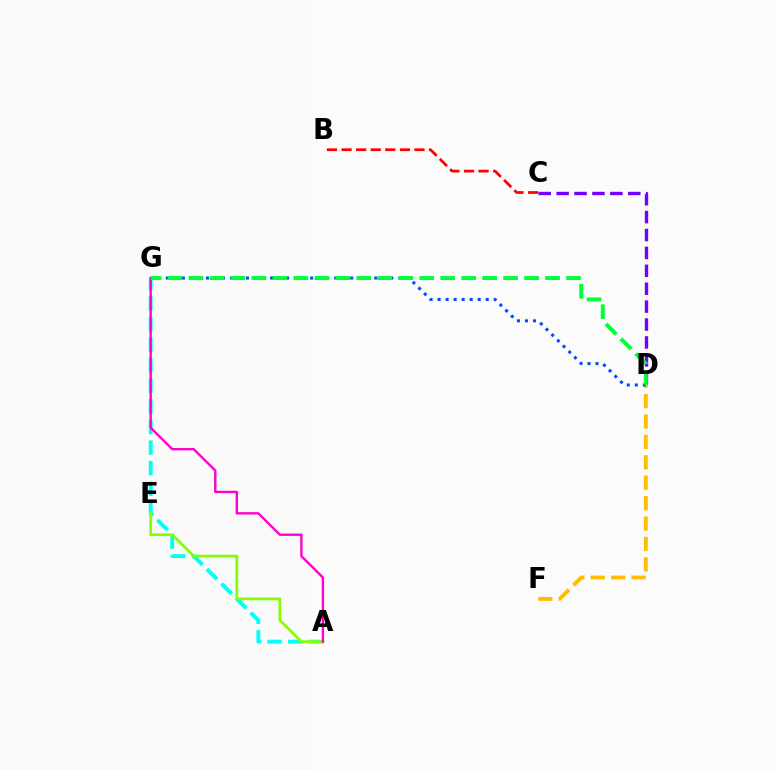{('A', 'G'): [{'color': '#00fff6', 'line_style': 'dashed', 'thickness': 2.8}, {'color': '#ff00cf', 'line_style': 'solid', 'thickness': 1.71}], ('B', 'C'): [{'color': '#ff0000', 'line_style': 'dashed', 'thickness': 1.98}], ('D', 'F'): [{'color': '#ffbd00', 'line_style': 'dashed', 'thickness': 2.77}], ('C', 'D'): [{'color': '#7200ff', 'line_style': 'dashed', 'thickness': 2.43}], ('A', 'E'): [{'color': '#84ff00', 'line_style': 'solid', 'thickness': 1.97}], ('D', 'G'): [{'color': '#004bff', 'line_style': 'dotted', 'thickness': 2.18}, {'color': '#00ff39', 'line_style': 'dashed', 'thickness': 2.85}]}